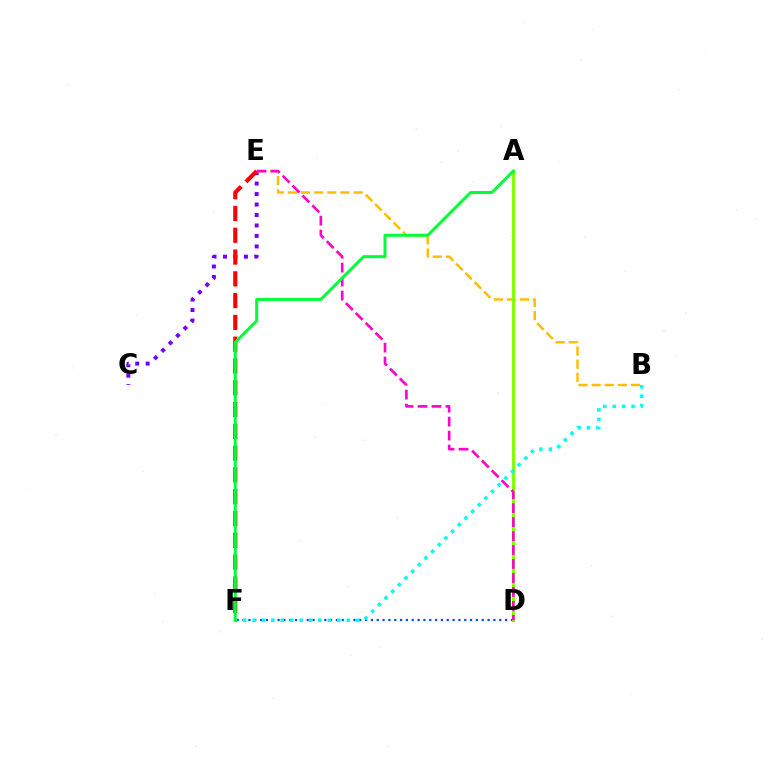{('C', 'E'): [{'color': '#7200ff', 'line_style': 'dotted', 'thickness': 2.85}], ('E', 'F'): [{'color': '#ff0000', 'line_style': 'dashed', 'thickness': 2.96}], ('B', 'E'): [{'color': '#ffbd00', 'line_style': 'dashed', 'thickness': 1.78}], ('D', 'F'): [{'color': '#004bff', 'line_style': 'dotted', 'thickness': 1.58}], ('A', 'D'): [{'color': '#84ff00', 'line_style': 'solid', 'thickness': 2.22}], ('D', 'E'): [{'color': '#ff00cf', 'line_style': 'dashed', 'thickness': 1.9}], ('B', 'F'): [{'color': '#00fff6', 'line_style': 'dotted', 'thickness': 2.56}], ('A', 'F'): [{'color': '#00ff39', 'line_style': 'solid', 'thickness': 2.15}]}